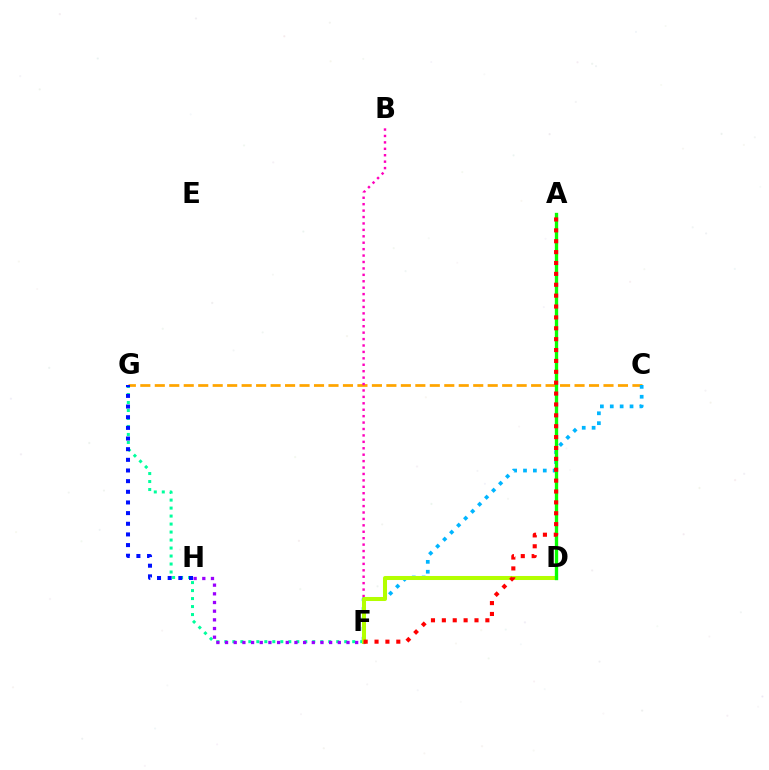{('C', 'G'): [{'color': '#ffa500', 'line_style': 'dashed', 'thickness': 1.97}], ('F', 'G'): [{'color': '#00ff9d', 'line_style': 'dotted', 'thickness': 2.17}], ('B', 'F'): [{'color': '#ff00bd', 'line_style': 'dotted', 'thickness': 1.75}], ('C', 'F'): [{'color': '#00b5ff', 'line_style': 'dotted', 'thickness': 2.69}], ('D', 'F'): [{'color': '#b3ff00', 'line_style': 'solid', 'thickness': 2.9}], ('F', 'H'): [{'color': '#9b00ff', 'line_style': 'dotted', 'thickness': 2.36}], ('G', 'H'): [{'color': '#0010ff', 'line_style': 'dotted', 'thickness': 2.9}], ('A', 'D'): [{'color': '#08ff00', 'line_style': 'solid', 'thickness': 2.4}], ('A', 'F'): [{'color': '#ff0000', 'line_style': 'dotted', 'thickness': 2.96}]}